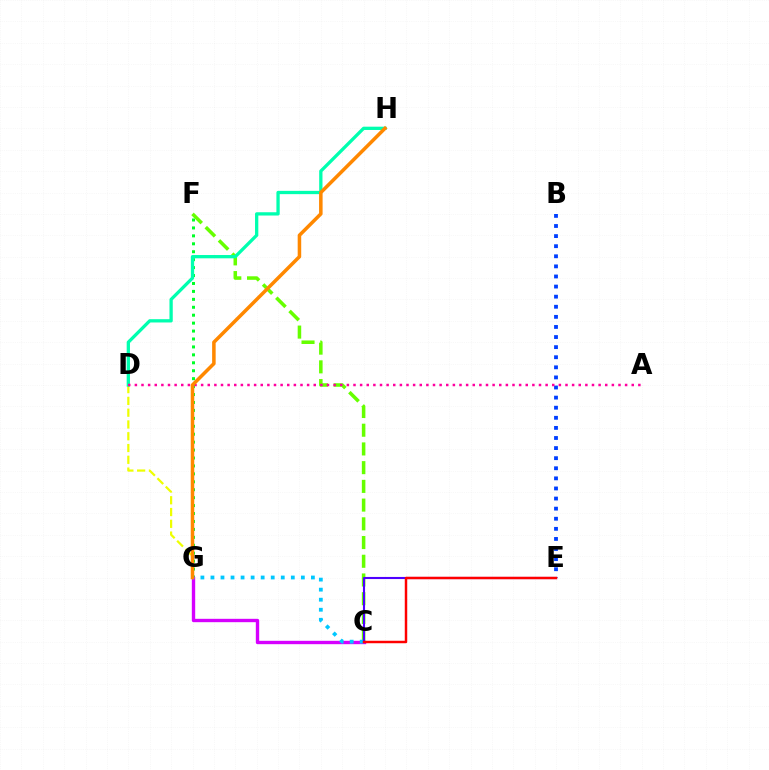{('D', 'G'): [{'color': '#eeff00', 'line_style': 'dashed', 'thickness': 1.6}], ('F', 'G'): [{'color': '#00ff27', 'line_style': 'dotted', 'thickness': 2.16}], ('C', 'F'): [{'color': '#66ff00', 'line_style': 'dashed', 'thickness': 2.54}], ('D', 'H'): [{'color': '#00ffaf', 'line_style': 'solid', 'thickness': 2.37}], ('C', 'G'): [{'color': '#d600ff', 'line_style': 'solid', 'thickness': 2.42}, {'color': '#00c7ff', 'line_style': 'dotted', 'thickness': 2.73}], ('B', 'E'): [{'color': '#003fff', 'line_style': 'dotted', 'thickness': 2.74}], ('A', 'D'): [{'color': '#ff00a0', 'line_style': 'dotted', 'thickness': 1.8}], ('G', 'H'): [{'color': '#ff8800', 'line_style': 'solid', 'thickness': 2.54}], ('C', 'E'): [{'color': '#4f00ff', 'line_style': 'solid', 'thickness': 1.52}, {'color': '#ff0000', 'line_style': 'solid', 'thickness': 1.78}]}